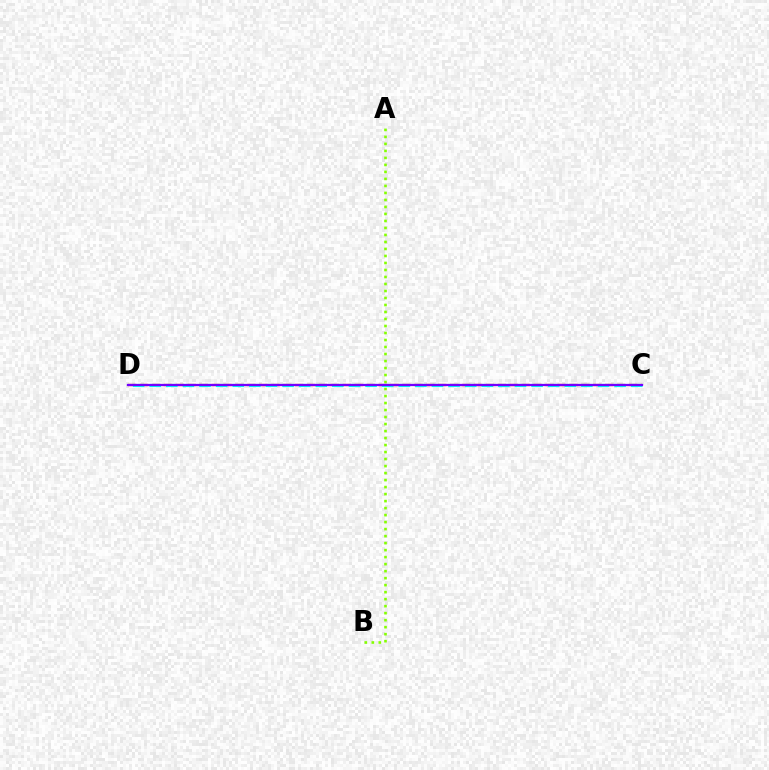{('C', 'D'): [{'color': '#ff0000', 'line_style': 'dashed', 'thickness': 1.62}, {'color': '#00fff6', 'line_style': 'dashed', 'thickness': 2.26}, {'color': '#7200ff', 'line_style': 'solid', 'thickness': 1.62}], ('A', 'B'): [{'color': '#84ff00', 'line_style': 'dotted', 'thickness': 1.9}]}